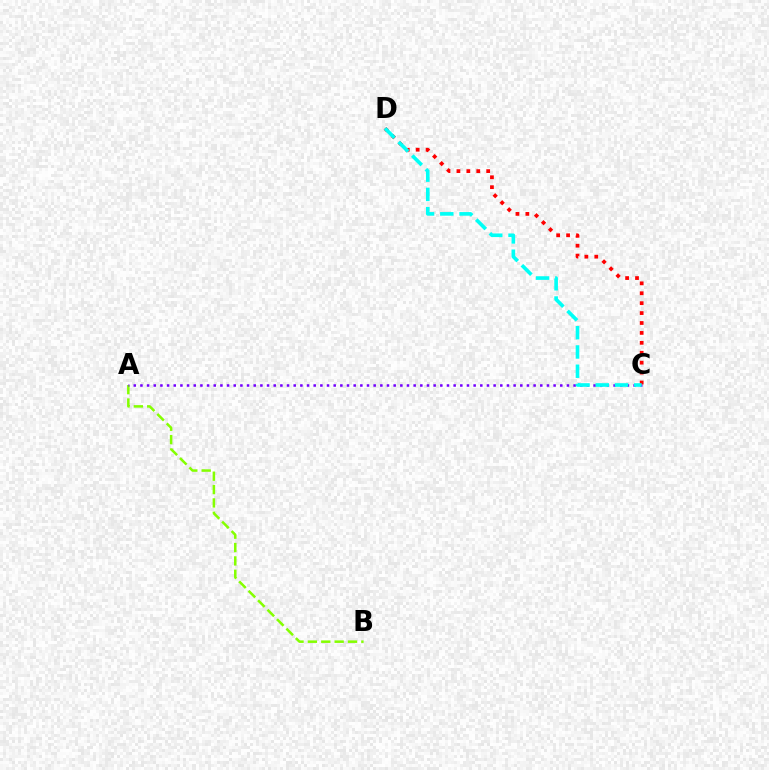{('A', 'B'): [{'color': '#84ff00', 'line_style': 'dashed', 'thickness': 1.82}], ('A', 'C'): [{'color': '#7200ff', 'line_style': 'dotted', 'thickness': 1.81}], ('C', 'D'): [{'color': '#ff0000', 'line_style': 'dotted', 'thickness': 2.69}, {'color': '#00fff6', 'line_style': 'dashed', 'thickness': 2.62}]}